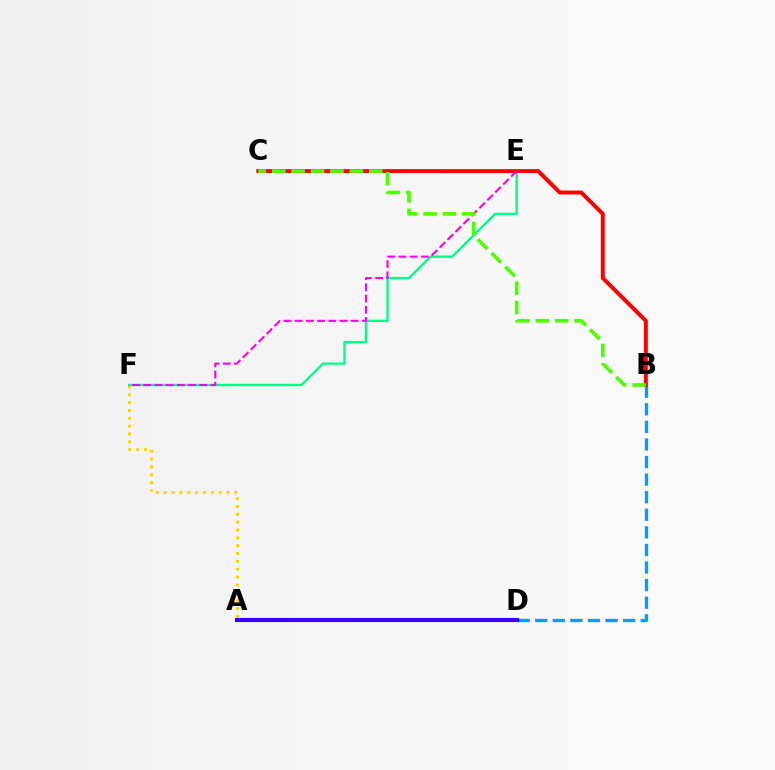{('A', 'F'): [{'color': '#ffd500', 'line_style': 'dotted', 'thickness': 2.13}], ('E', 'F'): [{'color': '#00ff86', 'line_style': 'solid', 'thickness': 1.7}, {'color': '#ff00ed', 'line_style': 'dashed', 'thickness': 1.52}], ('B', 'D'): [{'color': '#009eff', 'line_style': 'dashed', 'thickness': 2.39}], ('B', 'C'): [{'color': '#ff0000', 'line_style': 'solid', 'thickness': 2.85}, {'color': '#4fff00', 'line_style': 'dashed', 'thickness': 2.64}], ('A', 'D'): [{'color': '#3700ff', 'line_style': 'solid', 'thickness': 2.96}]}